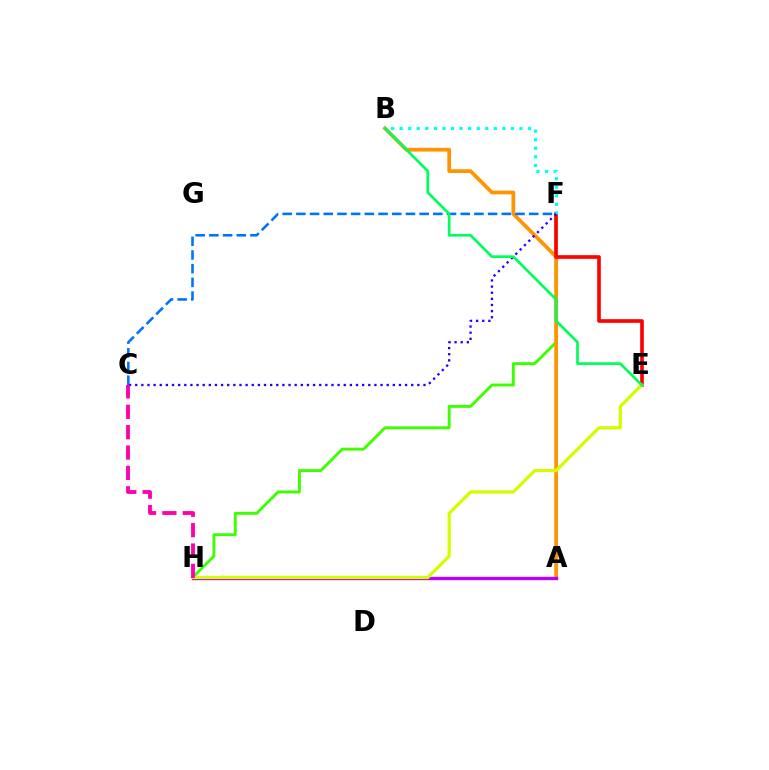{('F', 'H'): [{'color': '#3dff00', 'line_style': 'solid', 'thickness': 2.09}], ('A', 'B'): [{'color': '#ff9400', 'line_style': 'solid', 'thickness': 2.69}], ('C', 'F'): [{'color': '#0074ff', 'line_style': 'dashed', 'thickness': 1.86}, {'color': '#2500ff', 'line_style': 'dotted', 'thickness': 1.67}], ('E', 'F'): [{'color': '#ff0000', 'line_style': 'solid', 'thickness': 2.62}], ('B', 'F'): [{'color': '#00fff6', 'line_style': 'dotted', 'thickness': 2.33}], ('A', 'H'): [{'color': '#b900ff', 'line_style': 'solid', 'thickness': 2.43}], ('E', 'H'): [{'color': '#d1ff00', 'line_style': 'solid', 'thickness': 2.33}], ('B', 'E'): [{'color': '#00ff5c', 'line_style': 'solid', 'thickness': 1.94}], ('C', 'H'): [{'color': '#ff00ac', 'line_style': 'dashed', 'thickness': 2.77}]}